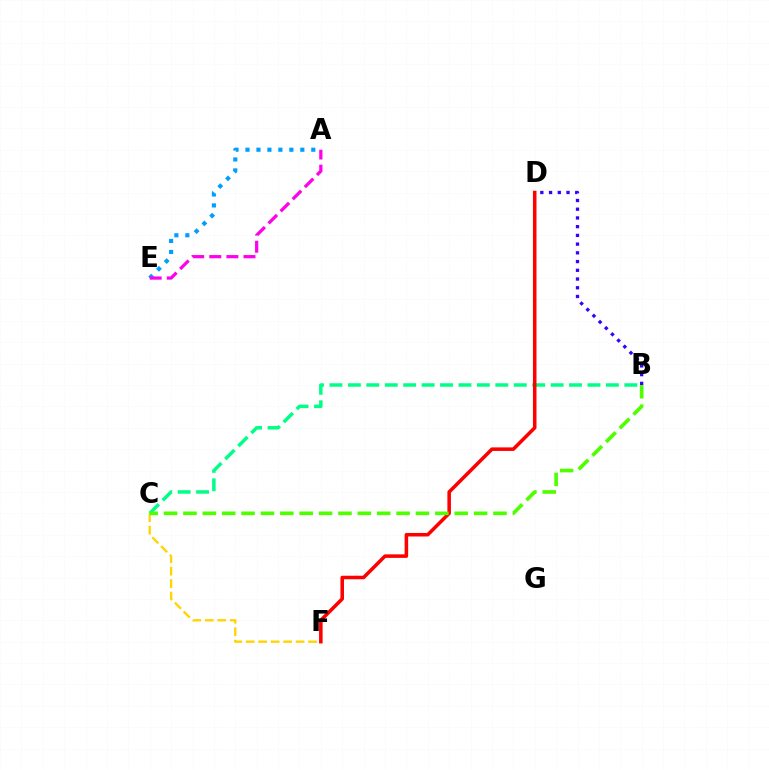{('C', 'F'): [{'color': '#ffd500', 'line_style': 'dashed', 'thickness': 1.69}], ('A', 'E'): [{'color': '#009eff', 'line_style': 'dotted', 'thickness': 2.98}, {'color': '#ff00ed', 'line_style': 'dashed', 'thickness': 2.32}], ('B', 'C'): [{'color': '#00ff86', 'line_style': 'dashed', 'thickness': 2.5}, {'color': '#4fff00', 'line_style': 'dashed', 'thickness': 2.63}], ('D', 'F'): [{'color': '#ff0000', 'line_style': 'solid', 'thickness': 2.55}], ('B', 'D'): [{'color': '#3700ff', 'line_style': 'dotted', 'thickness': 2.37}]}